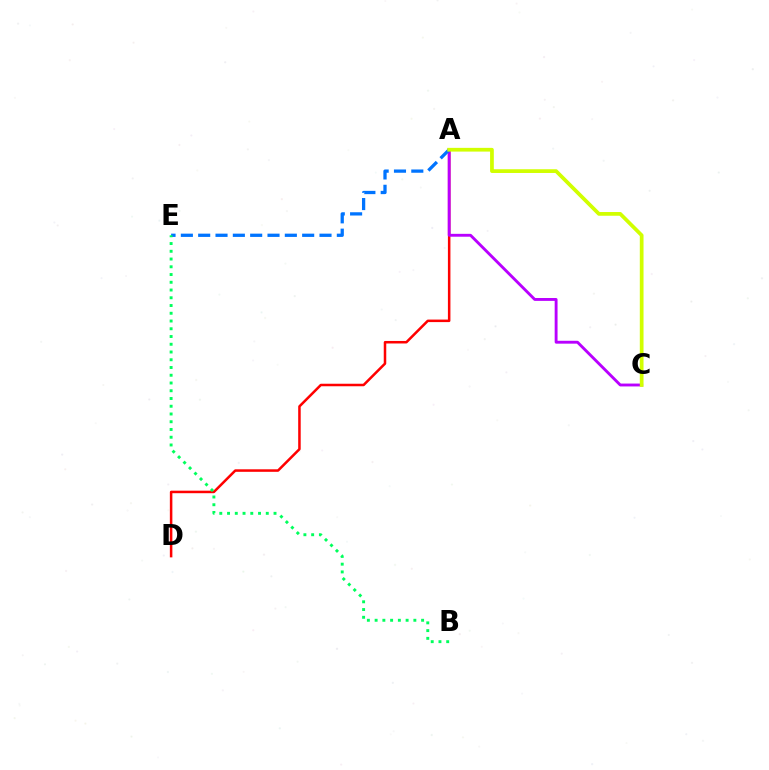{('A', 'D'): [{'color': '#ff0000', 'line_style': 'solid', 'thickness': 1.81}], ('A', 'C'): [{'color': '#b900ff', 'line_style': 'solid', 'thickness': 2.07}, {'color': '#d1ff00', 'line_style': 'solid', 'thickness': 2.69}], ('A', 'E'): [{'color': '#0074ff', 'line_style': 'dashed', 'thickness': 2.35}], ('B', 'E'): [{'color': '#00ff5c', 'line_style': 'dotted', 'thickness': 2.11}]}